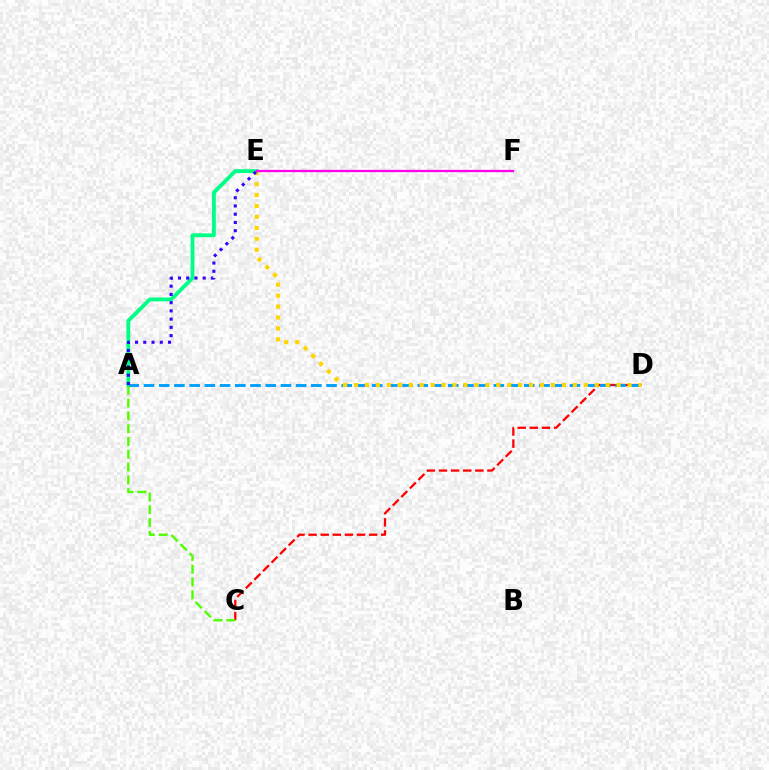{('A', 'E'): [{'color': '#00ff86', 'line_style': 'solid', 'thickness': 2.77}, {'color': '#3700ff', 'line_style': 'dotted', 'thickness': 2.24}], ('C', 'D'): [{'color': '#ff0000', 'line_style': 'dashed', 'thickness': 1.64}], ('A', 'D'): [{'color': '#009eff', 'line_style': 'dashed', 'thickness': 2.07}], ('D', 'E'): [{'color': '#ffd500', 'line_style': 'dotted', 'thickness': 2.97}], ('E', 'F'): [{'color': '#ff00ed', 'line_style': 'solid', 'thickness': 1.66}], ('A', 'C'): [{'color': '#4fff00', 'line_style': 'dashed', 'thickness': 1.74}]}